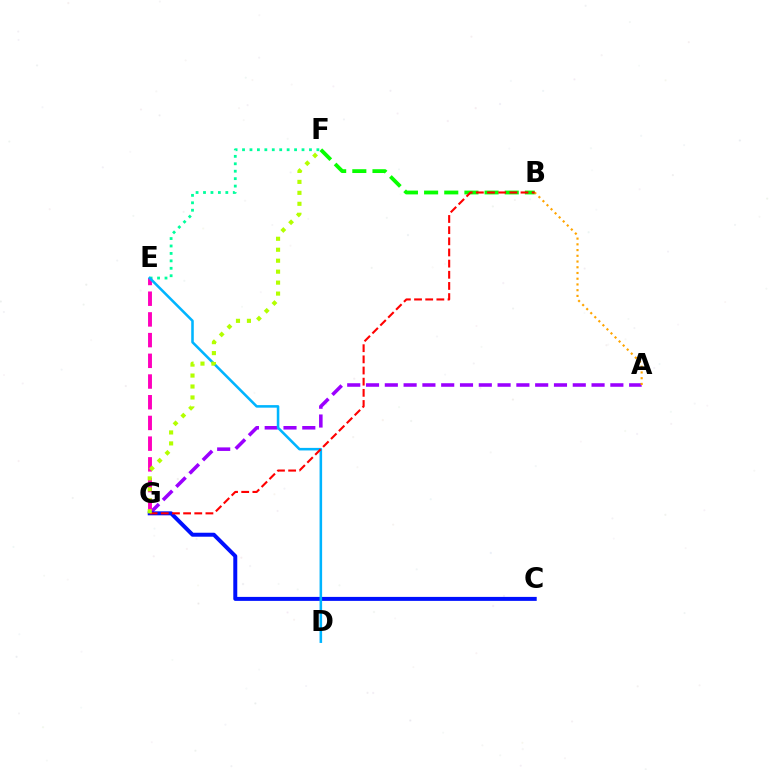{('A', 'G'): [{'color': '#9b00ff', 'line_style': 'dashed', 'thickness': 2.55}], ('E', 'F'): [{'color': '#00ff9d', 'line_style': 'dotted', 'thickness': 2.02}], ('E', 'G'): [{'color': '#ff00bd', 'line_style': 'dashed', 'thickness': 2.81}], ('B', 'F'): [{'color': '#08ff00', 'line_style': 'dashed', 'thickness': 2.74}], ('C', 'G'): [{'color': '#0010ff', 'line_style': 'solid', 'thickness': 2.86}], ('D', 'E'): [{'color': '#00b5ff', 'line_style': 'solid', 'thickness': 1.84}], ('A', 'B'): [{'color': '#ffa500', 'line_style': 'dotted', 'thickness': 1.56}], ('B', 'G'): [{'color': '#ff0000', 'line_style': 'dashed', 'thickness': 1.52}], ('F', 'G'): [{'color': '#b3ff00', 'line_style': 'dotted', 'thickness': 2.98}]}